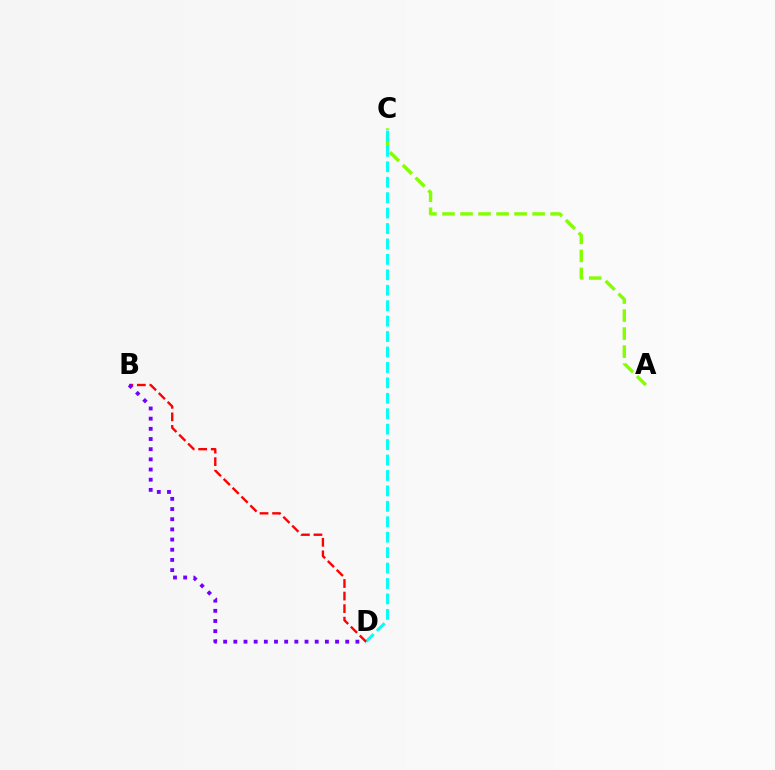{('A', 'C'): [{'color': '#84ff00', 'line_style': 'dashed', 'thickness': 2.45}], ('C', 'D'): [{'color': '#00fff6', 'line_style': 'dashed', 'thickness': 2.1}], ('B', 'D'): [{'color': '#ff0000', 'line_style': 'dashed', 'thickness': 1.7}, {'color': '#7200ff', 'line_style': 'dotted', 'thickness': 2.76}]}